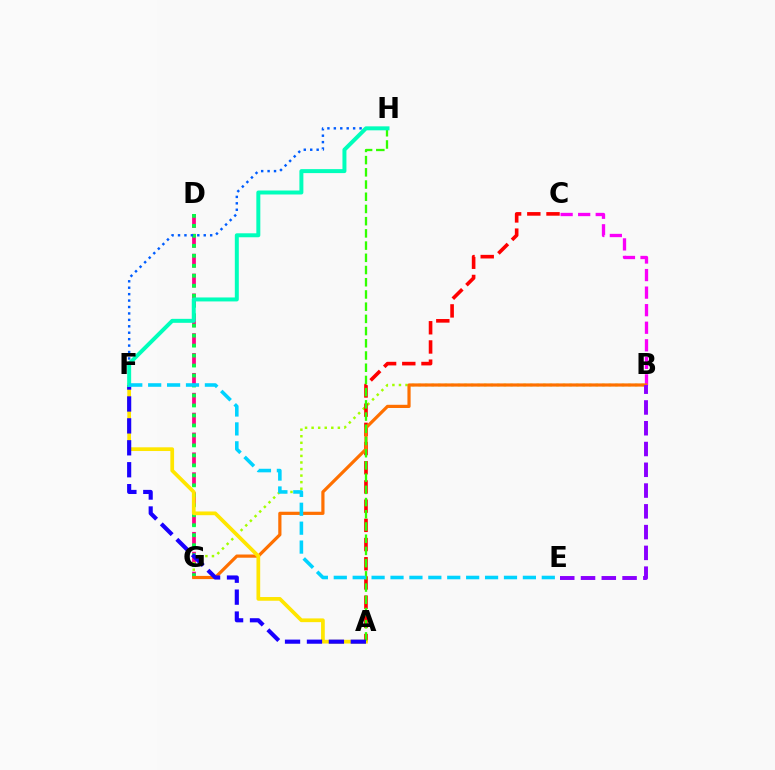{('D', 'G'): [{'color': '#ff0088', 'line_style': 'dashed', 'thickness': 2.7}, {'color': '#00ff45', 'line_style': 'dotted', 'thickness': 2.71}], ('B', 'G'): [{'color': '#a2ff00', 'line_style': 'dotted', 'thickness': 1.78}, {'color': '#ff7000', 'line_style': 'solid', 'thickness': 2.3}], ('A', 'C'): [{'color': '#ff0000', 'line_style': 'dashed', 'thickness': 2.61}], ('B', 'C'): [{'color': '#fa00f9', 'line_style': 'dashed', 'thickness': 2.38}], ('A', 'F'): [{'color': '#ffe600', 'line_style': 'solid', 'thickness': 2.68}, {'color': '#1900ff', 'line_style': 'dashed', 'thickness': 2.98}], ('F', 'H'): [{'color': '#005dff', 'line_style': 'dotted', 'thickness': 1.75}, {'color': '#00ffbb', 'line_style': 'solid', 'thickness': 2.86}], ('A', 'H'): [{'color': '#31ff00', 'line_style': 'dashed', 'thickness': 1.66}], ('E', 'F'): [{'color': '#00d3ff', 'line_style': 'dashed', 'thickness': 2.57}], ('B', 'E'): [{'color': '#8a00ff', 'line_style': 'dashed', 'thickness': 2.82}]}